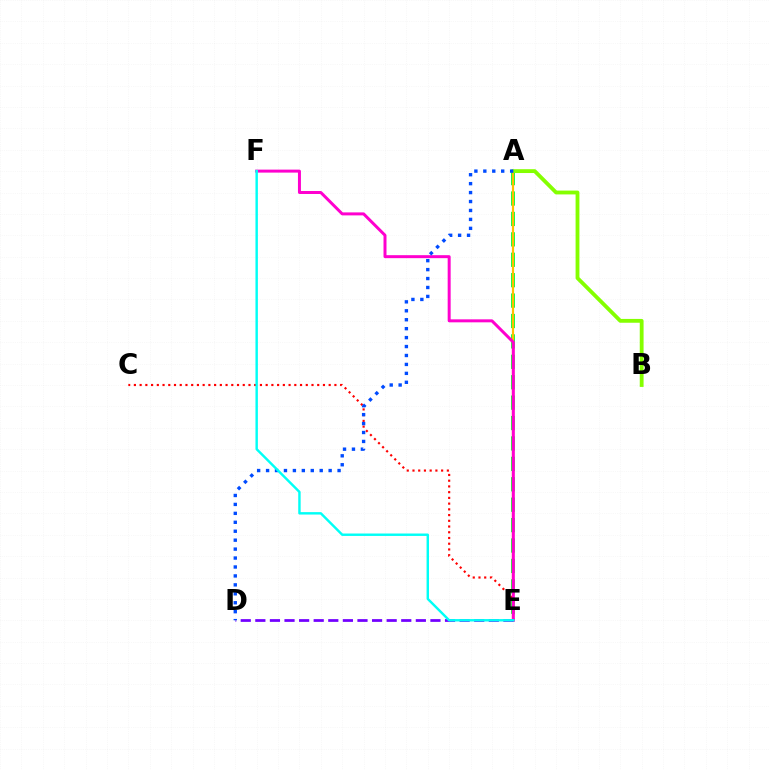{('A', 'E'): [{'color': '#00ff39', 'line_style': 'dashed', 'thickness': 2.77}, {'color': '#ffbd00', 'line_style': 'solid', 'thickness': 1.57}], ('C', 'E'): [{'color': '#ff0000', 'line_style': 'dotted', 'thickness': 1.56}], ('E', 'F'): [{'color': '#ff00cf', 'line_style': 'solid', 'thickness': 2.15}, {'color': '#00fff6', 'line_style': 'solid', 'thickness': 1.75}], ('D', 'E'): [{'color': '#7200ff', 'line_style': 'dashed', 'thickness': 1.98}], ('A', 'B'): [{'color': '#84ff00', 'line_style': 'solid', 'thickness': 2.75}], ('A', 'D'): [{'color': '#004bff', 'line_style': 'dotted', 'thickness': 2.43}]}